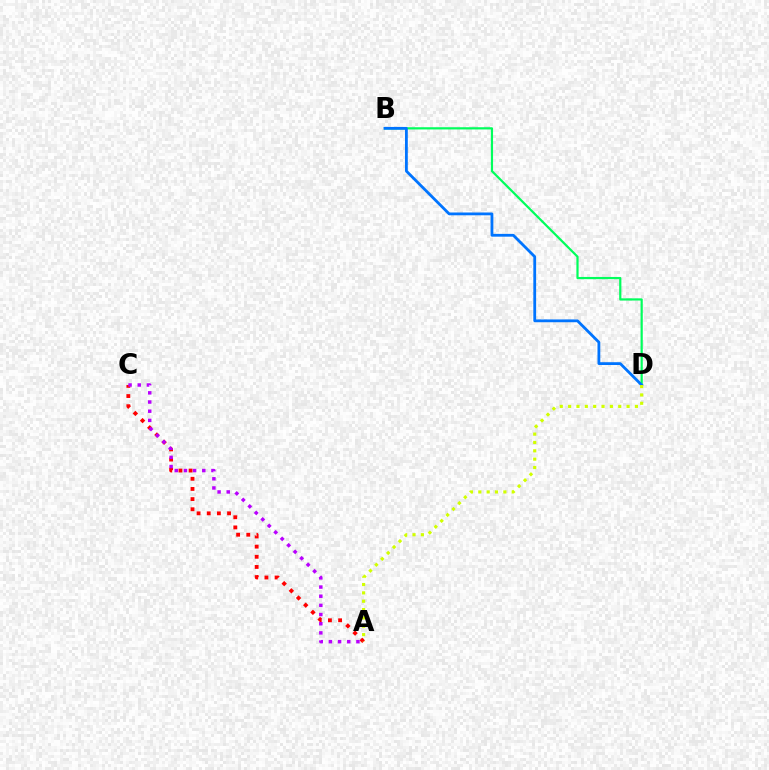{('B', 'D'): [{'color': '#00ff5c', 'line_style': 'solid', 'thickness': 1.59}, {'color': '#0074ff', 'line_style': 'solid', 'thickness': 2.01}], ('A', 'C'): [{'color': '#ff0000', 'line_style': 'dotted', 'thickness': 2.76}, {'color': '#b900ff', 'line_style': 'dotted', 'thickness': 2.49}], ('A', 'D'): [{'color': '#d1ff00', 'line_style': 'dotted', 'thickness': 2.27}]}